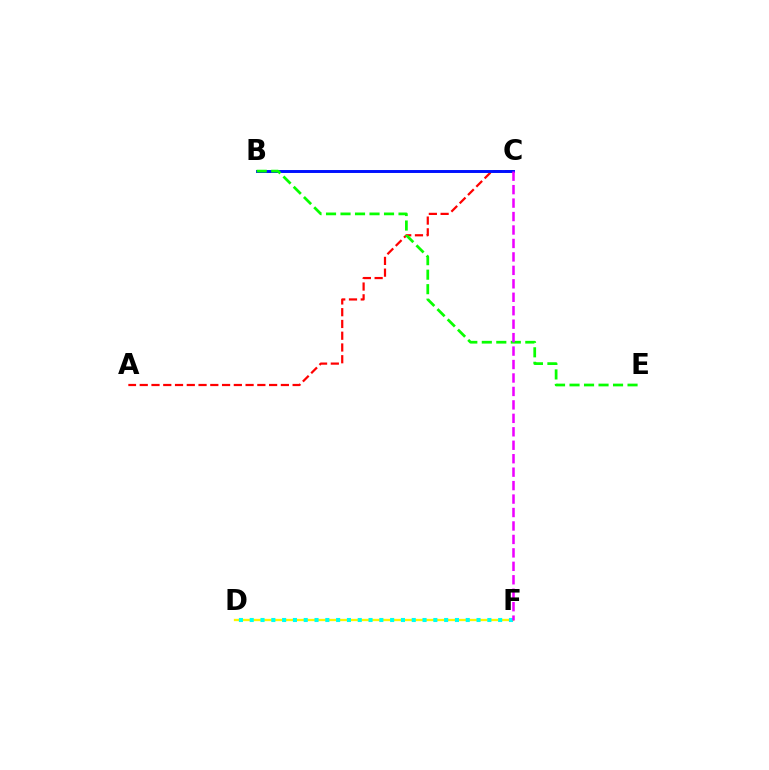{('D', 'F'): [{'color': '#fcf500', 'line_style': 'solid', 'thickness': 1.65}, {'color': '#00fff6', 'line_style': 'dotted', 'thickness': 2.93}], ('A', 'C'): [{'color': '#ff0000', 'line_style': 'dashed', 'thickness': 1.6}], ('B', 'C'): [{'color': '#0010ff', 'line_style': 'solid', 'thickness': 2.11}], ('B', 'E'): [{'color': '#08ff00', 'line_style': 'dashed', 'thickness': 1.97}], ('C', 'F'): [{'color': '#ee00ff', 'line_style': 'dashed', 'thickness': 1.83}]}